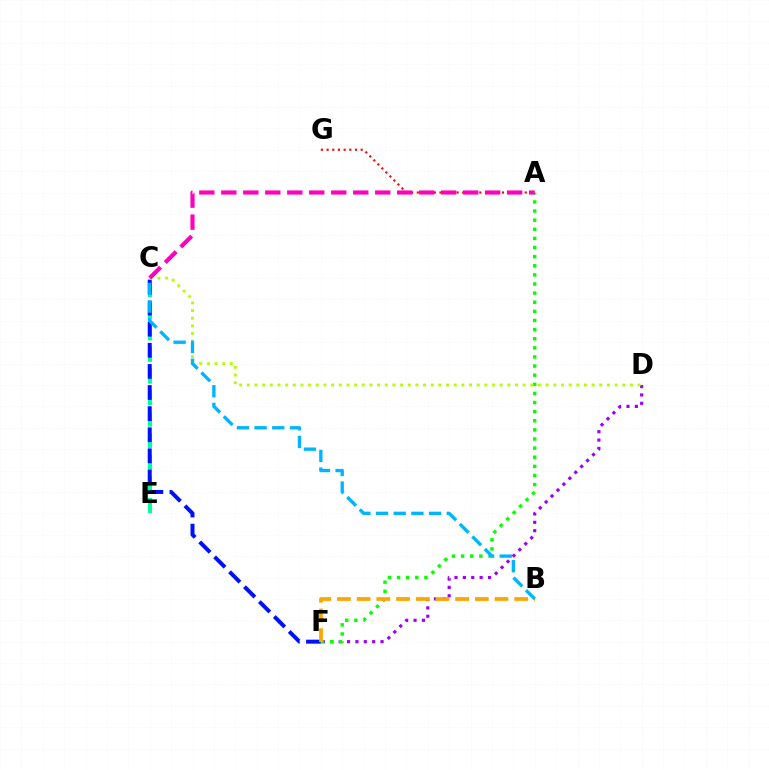{('D', 'F'): [{'color': '#9b00ff', 'line_style': 'dotted', 'thickness': 2.27}], ('C', 'E'): [{'color': '#00ff9d', 'line_style': 'dashed', 'thickness': 2.93}], ('C', 'F'): [{'color': '#0010ff', 'line_style': 'dashed', 'thickness': 2.87}], ('A', 'F'): [{'color': '#08ff00', 'line_style': 'dotted', 'thickness': 2.48}], ('C', 'D'): [{'color': '#b3ff00', 'line_style': 'dotted', 'thickness': 2.08}], ('A', 'G'): [{'color': '#ff0000', 'line_style': 'dotted', 'thickness': 1.54}], ('B', 'F'): [{'color': '#ffa500', 'line_style': 'dashed', 'thickness': 2.68}], ('A', 'C'): [{'color': '#ff00bd', 'line_style': 'dashed', 'thickness': 2.99}], ('B', 'C'): [{'color': '#00b5ff', 'line_style': 'dashed', 'thickness': 2.4}]}